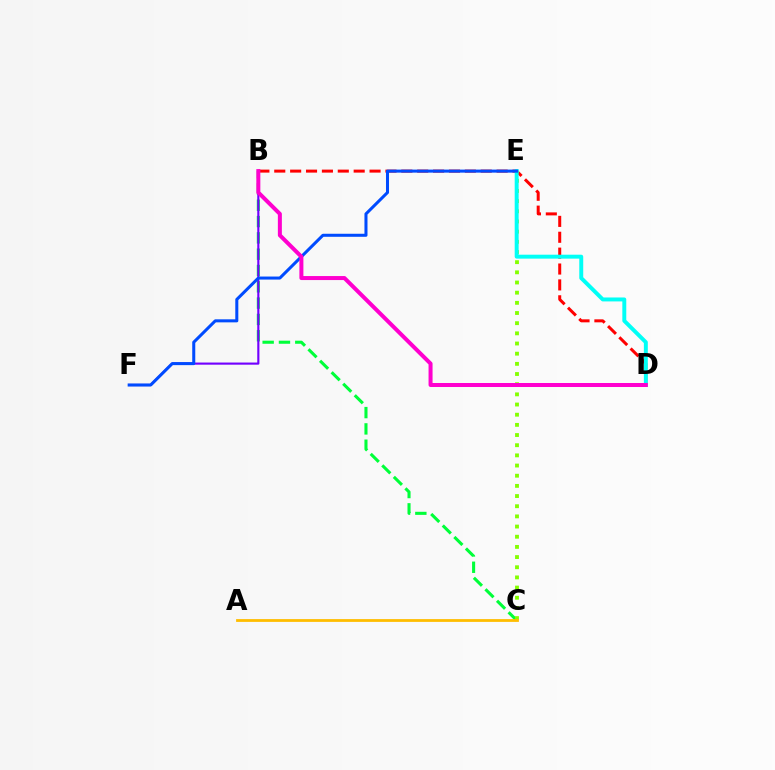{('B', 'D'): [{'color': '#ff0000', 'line_style': 'dashed', 'thickness': 2.16}, {'color': '#ff00cf', 'line_style': 'solid', 'thickness': 2.89}], ('B', 'C'): [{'color': '#00ff39', 'line_style': 'dashed', 'thickness': 2.22}], ('C', 'E'): [{'color': '#84ff00', 'line_style': 'dotted', 'thickness': 2.76}], ('D', 'E'): [{'color': '#00fff6', 'line_style': 'solid', 'thickness': 2.83}], ('B', 'F'): [{'color': '#7200ff', 'line_style': 'solid', 'thickness': 1.54}], ('A', 'C'): [{'color': '#ffbd00', 'line_style': 'solid', 'thickness': 2.01}], ('E', 'F'): [{'color': '#004bff', 'line_style': 'solid', 'thickness': 2.18}]}